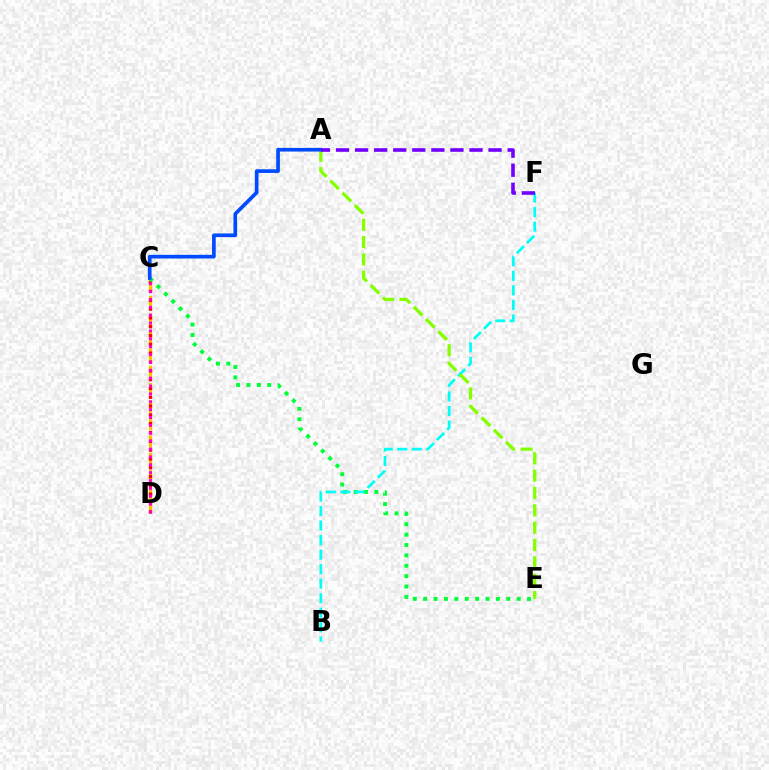{('C', 'D'): [{'color': '#ffbd00', 'line_style': 'dashed', 'thickness': 2.37}, {'color': '#ff0000', 'line_style': 'dotted', 'thickness': 2.4}, {'color': '#ff00cf', 'line_style': 'dotted', 'thickness': 2.14}], ('C', 'E'): [{'color': '#00ff39', 'line_style': 'dotted', 'thickness': 2.82}], ('B', 'F'): [{'color': '#00fff6', 'line_style': 'dashed', 'thickness': 1.97}], ('A', 'E'): [{'color': '#84ff00', 'line_style': 'dashed', 'thickness': 2.36}], ('A', 'C'): [{'color': '#004bff', 'line_style': 'solid', 'thickness': 2.64}], ('A', 'F'): [{'color': '#7200ff', 'line_style': 'dashed', 'thickness': 2.59}]}